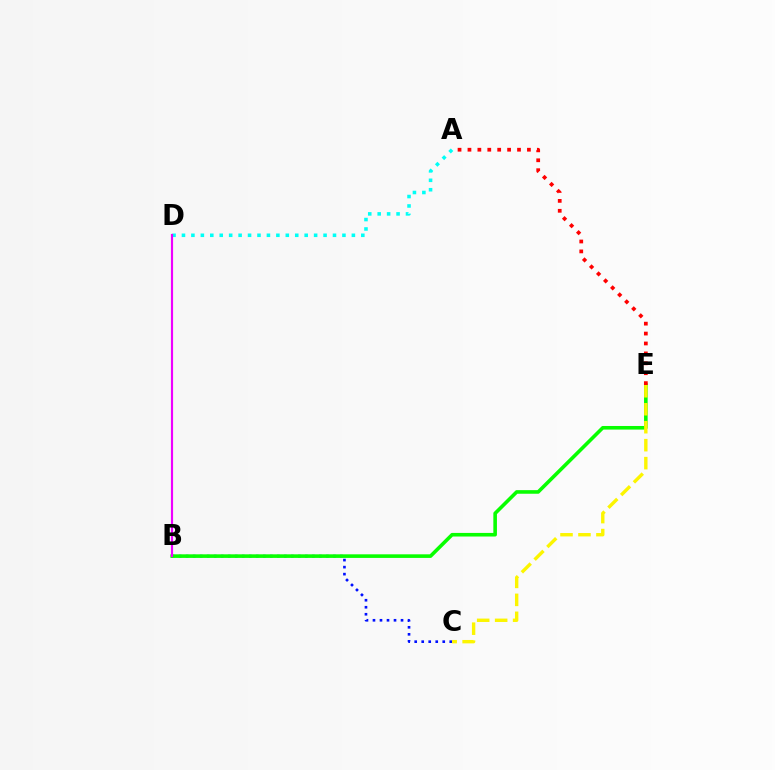{('A', 'D'): [{'color': '#00fff6', 'line_style': 'dotted', 'thickness': 2.56}], ('B', 'C'): [{'color': '#0010ff', 'line_style': 'dotted', 'thickness': 1.91}], ('B', 'E'): [{'color': '#08ff00', 'line_style': 'solid', 'thickness': 2.59}], ('C', 'E'): [{'color': '#fcf500', 'line_style': 'dashed', 'thickness': 2.44}], ('A', 'E'): [{'color': '#ff0000', 'line_style': 'dotted', 'thickness': 2.69}], ('B', 'D'): [{'color': '#ee00ff', 'line_style': 'solid', 'thickness': 1.56}]}